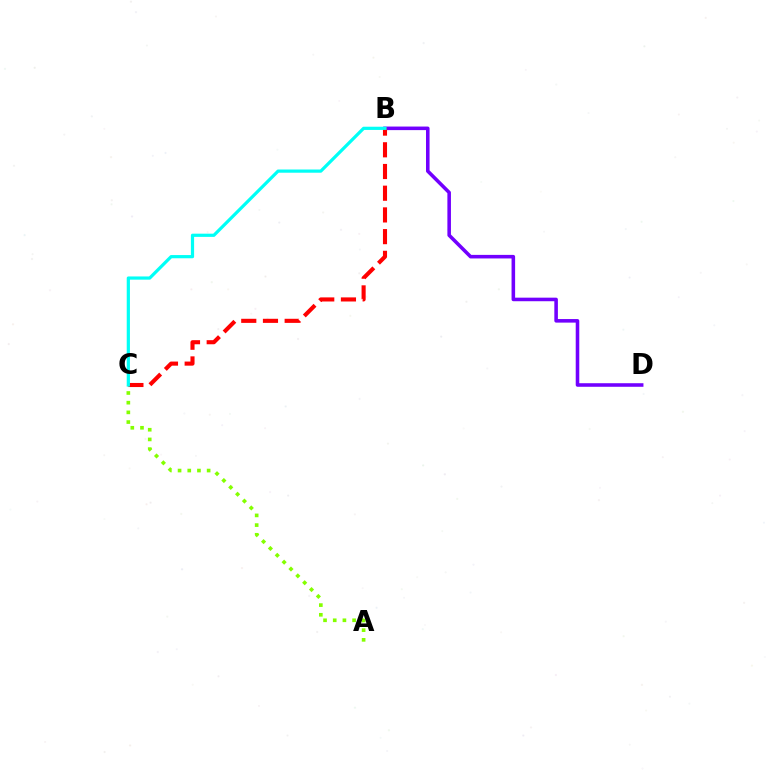{('A', 'C'): [{'color': '#84ff00', 'line_style': 'dotted', 'thickness': 2.63}], ('B', 'D'): [{'color': '#7200ff', 'line_style': 'solid', 'thickness': 2.56}], ('B', 'C'): [{'color': '#ff0000', 'line_style': 'dashed', 'thickness': 2.95}, {'color': '#00fff6', 'line_style': 'solid', 'thickness': 2.31}]}